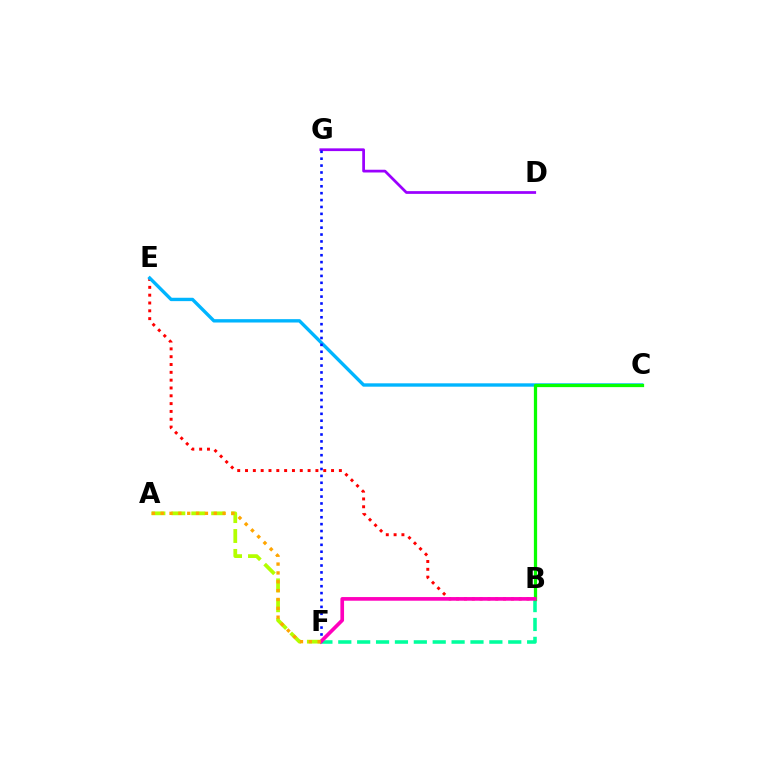{('B', 'E'): [{'color': '#ff0000', 'line_style': 'dotted', 'thickness': 2.12}], ('B', 'F'): [{'color': '#00ff9d', 'line_style': 'dashed', 'thickness': 2.57}, {'color': '#ff00bd', 'line_style': 'solid', 'thickness': 2.63}], ('A', 'F'): [{'color': '#b3ff00', 'line_style': 'dashed', 'thickness': 2.7}, {'color': '#ffa500', 'line_style': 'dotted', 'thickness': 2.4}], ('D', 'G'): [{'color': '#9b00ff', 'line_style': 'solid', 'thickness': 1.97}], ('C', 'E'): [{'color': '#00b5ff', 'line_style': 'solid', 'thickness': 2.42}], ('F', 'G'): [{'color': '#0010ff', 'line_style': 'dotted', 'thickness': 1.87}], ('B', 'C'): [{'color': '#08ff00', 'line_style': 'solid', 'thickness': 2.33}]}